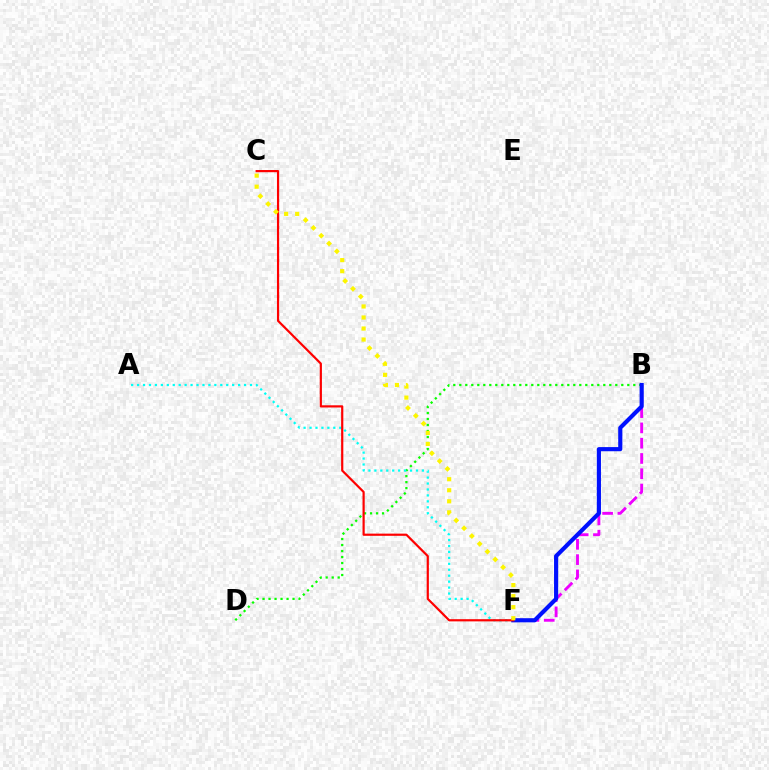{('B', 'D'): [{'color': '#08ff00', 'line_style': 'dotted', 'thickness': 1.63}], ('A', 'F'): [{'color': '#00fff6', 'line_style': 'dotted', 'thickness': 1.61}], ('B', 'F'): [{'color': '#ee00ff', 'line_style': 'dashed', 'thickness': 2.08}, {'color': '#0010ff', 'line_style': 'solid', 'thickness': 2.98}], ('C', 'F'): [{'color': '#ff0000', 'line_style': 'solid', 'thickness': 1.58}, {'color': '#fcf500', 'line_style': 'dotted', 'thickness': 3.0}]}